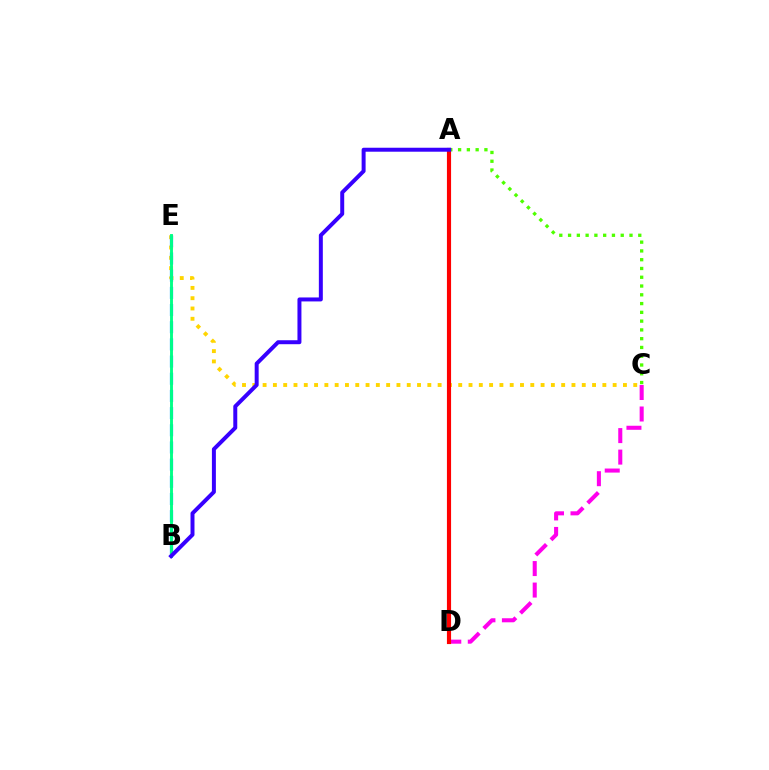{('A', 'C'): [{'color': '#4fff00', 'line_style': 'dotted', 'thickness': 2.38}], ('C', 'E'): [{'color': '#ffd500', 'line_style': 'dotted', 'thickness': 2.8}], ('C', 'D'): [{'color': '#ff00ed', 'line_style': 'dashed', 'thickness': 2.92}], ('A', 'D'): [{'color': '#ff0000', 'line_style': 'solid', 'thickness': 2.99}], ('B', 'E'): [{'color': '#009eff', 'line_style': 'dashed', 'thickness': 2.33}, {'color': '#00ff86', 'line_style': 'solid', 'thickness': 2.08}], ('A', 'B'): [{'color': '#3700ff', 'line_style': 'solid', 'thickness': 2.86}]}